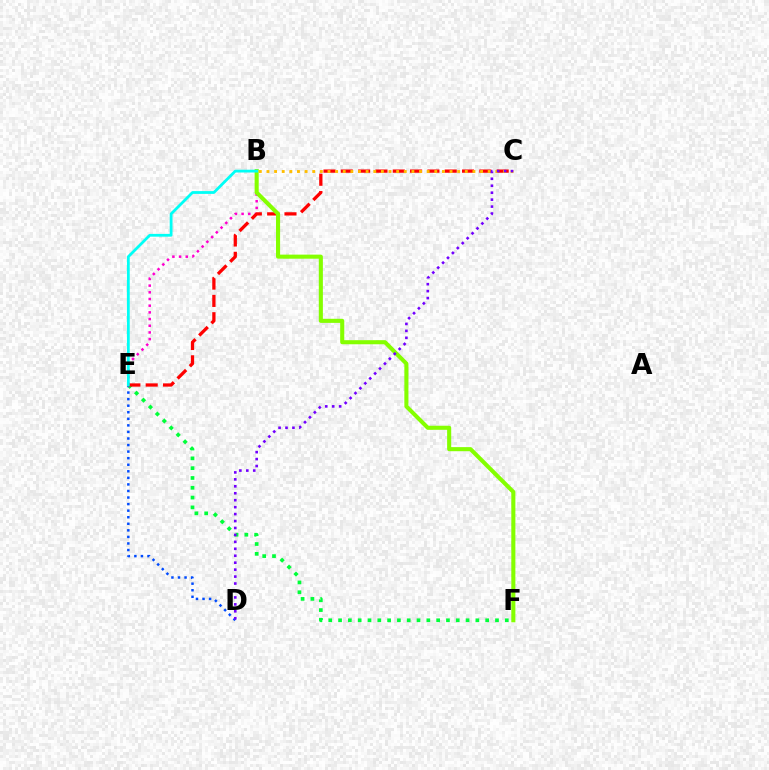{('B', 'E'): [{'color': '#ff00cf', 'line_style': 'dotted', 'thickness': 1.82}, {'color': '#00fff6', 'line_style': 'solid', 'thickness': 2.0}], ('E', 'F'): [{'color': '#00ff39', 'line_style': 'dotted', 'thickness': 2.66}], ('D', 'E'): [{'color': '#004bff', 'line_style': 'dotted', 'thickness': 1.78}], ('C', 'E'): [{'color': '#ff0000', 'line_style': 'dashed', 'thickness': 2.35}], ('B', 'F'): [{'color': '#84ff00', 'line_style': 'solid', 'thickness': 2.94}], ('B', 'C'): [{'color': '#ffbd00', 'line_style': 'dotted', 'thickness': 2.07}], ('C', 'D'): [{'color': '#7200ff', 'line_style': 'dotted', 'thickness': 1.89}]}